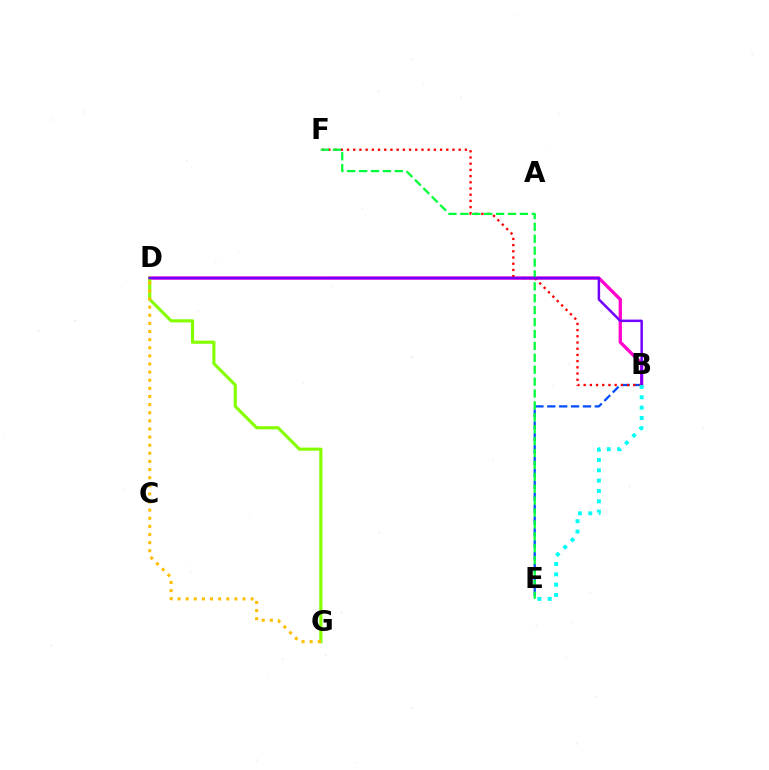{('B', 'D'): [{'color': '#ff00cf', 'line_style': 'solid', 'thickness': 2.37}, {'color': '#7200ff', 'line_style': 'solid', 'thickness': 1.8}], ('B', 'E'): [{'color': '#004bff', 'line_style': 'dashed', 'thickness': 1.61}, {'color': '#00fff6', 'line_style': 'dotted', 'thickness': 2.81}], ('D', 'G'): [{'color': '#84ff00', 'line_style': 'solid', 'thickness': 2.25}, {'color': '#ffbd00', 'line_style': 'dotted', 'thickness': 2.21}], ('B', 'F'): [{'color': '#ff0000', 'line_style': 'dotted', 'thickness': 1.69}], ('E', 'F'): [{'color': '#00ff39', 'line_style': 'dashed', 'thickness': 1.62}]}